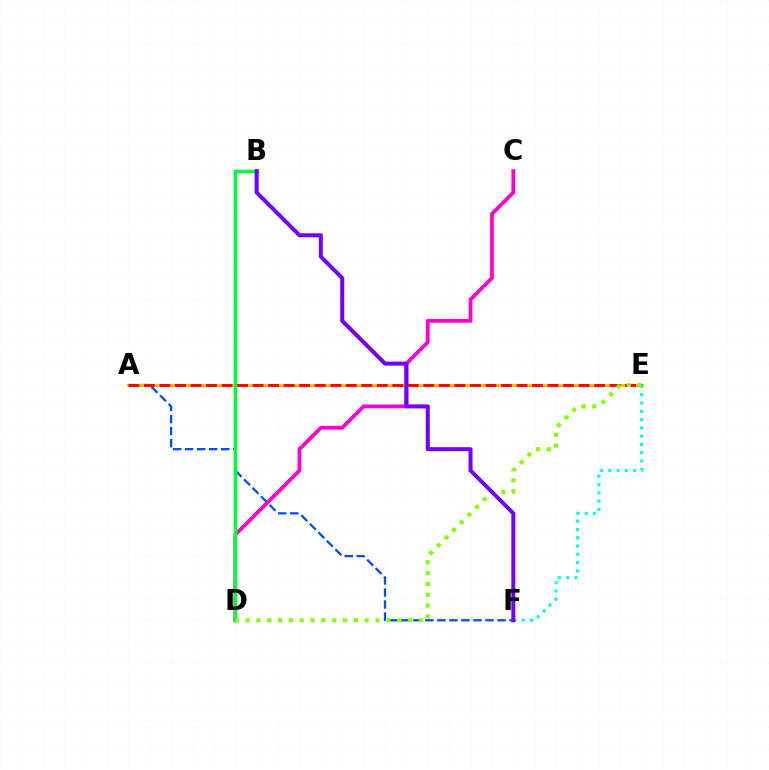{('A', 'F'): [{'color': '#004bff', 'line_style': 'dashed', 'thickness': 1.63}], ('C', 'D'): [{'color': '#ff00cf', 'line_style': 'solid', 'thickness': 2.7}], ('A', 'E'): [{'color': '#ffbd00', 'line_style': 'solid', 'thickness': 2.07}, {'color': '#ff0000', 'line_style': 'dashed', 'thickness': 2.11}], ('B', 'D'): [{'color': '#00ff39', 'line_style': 'solid', 'thickness': 2.51}], ('E', 'F'): [{'color': '#00fff6', 'line_style': 'dotted', 'thickness': 2.25}], ('D', 'E'): [{'color': '#84ff00', 'line_style': 'dotted', 'thickness': 2.94}], ('B', 'F'): [{'color': '#7200ff', 'line_style': 'solid', 'thickness': 2.87}]}